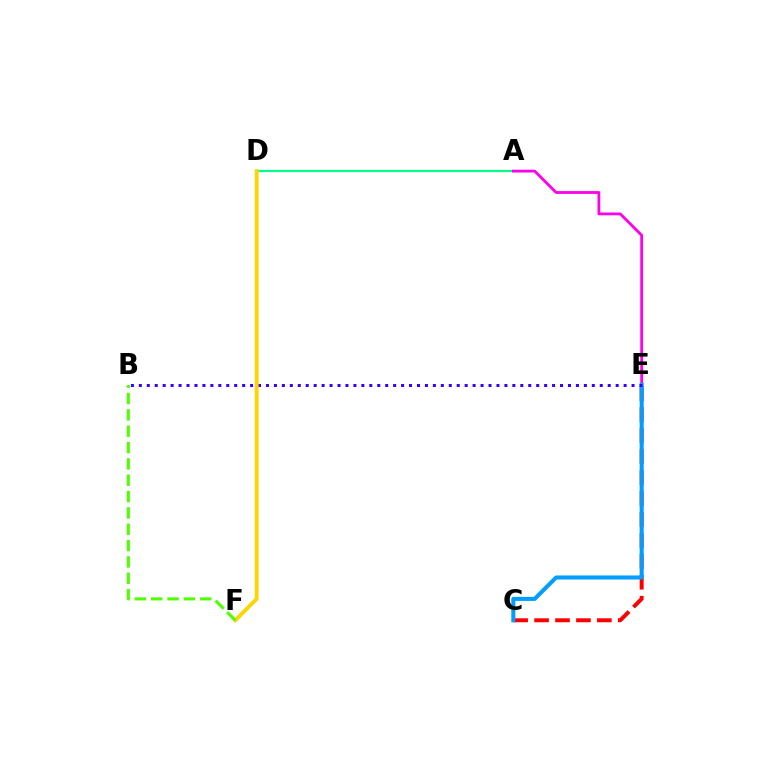{('A', 'D'): [{'color': '#00ff86', 'line_style': 'solid', 'thickness': 1.57}], ('A', 'E'): [{'color': '#ff00ed', 'line_style': 'solid', 'thickness': 2.02}], ('C', 'E'): [{'color': '#ff0000', 'line_style': 'dashed', 'thickness': 2.84}, {'color': '#009eff', 'line_style': 'solid', 'thickness': 2.92}], ('B', 'E'): [{'color': '#3700ff', 'line_style': 'dotted', 'thickness': 2.16}], ('D', 'F'): [{'color': '#ffd500', 'line_style': 'solid', 'thickness': 2.76}], ('B', 'F'): [{'color': '#4fff00', 'line_style': 'dashed', 'thickness': 2.22}]}